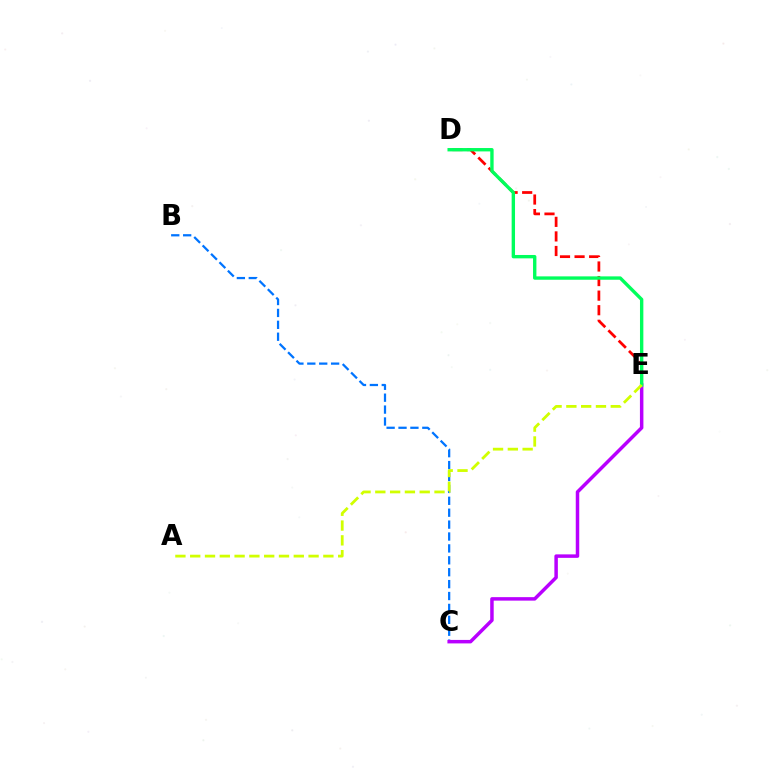{('D', 'E'): [{'color': '#ff0000', 'line_style': 'dashed', 'thickness': 1.98}, {'color': '#00ff5c', 'line_style': 'solid', 'thickness': 2.43}], ('B', 'C'): [{'color': '#0074ff', 'line_style': 'dashed', 'thickness': 1.62}], ('C', 'E'): [{'color': '#b900ff', 'line_style': 'solid', 'thickness': 2.51}], ('A', 'E'): [{'color': '#d1ff00', 'line_style': 'dashed', 'thickness': 2.01}]}